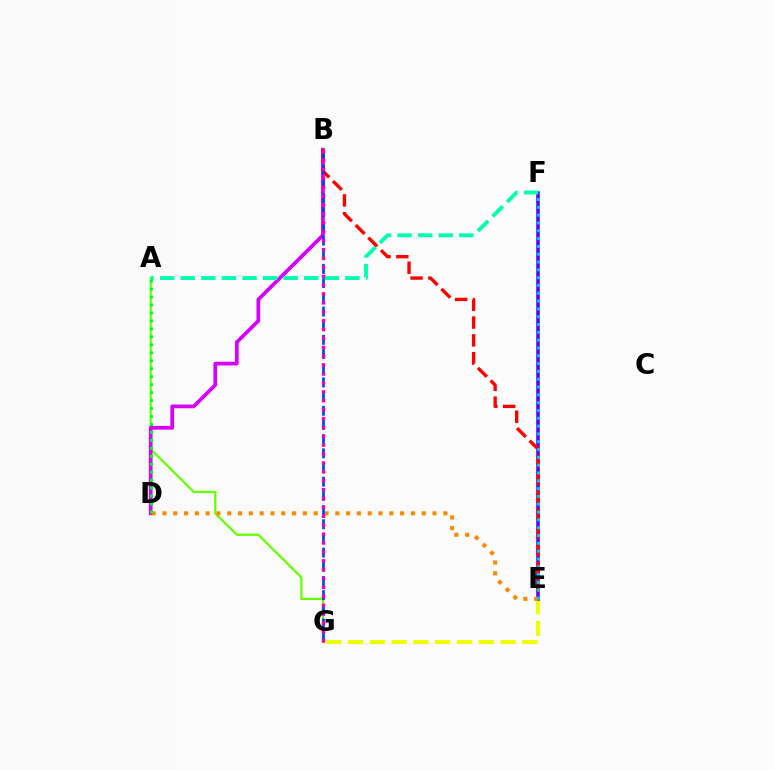{('A', 'G'): [{'color': '#66ff00', 'line_style': 'solid', 'thickness': 1.61}], ('E', 'G'): [{'color': '#eeff00', 'line_style': 'dashed', 'thickness': 2.96}], ('B', 'D'): [{'color': '#d600ff', 'line_style': 'solid', 'thickness': 2.67}], ('E', 'F'): [{'color': '#4f00ff', 'line_style': 'solid', 'thickness': 2.53}, {'color': '#00c7ff', 'line_style': 'dotted', 'thickness': 2.12}], ('B', 'E'): [{'color': '#ff0000', 'line_style': 'dashed', 'thickness': 2.42}], ('A', 'F'): [{'color': '#00ffaf', 'line_style': 'dashed', 'thickness': 2.8}], ('D', 'E'): [{'color': '#ff8800', 'line_style': 'dotted', 'thickness': 2.94}], ('B', 'G'): [{'color': '#003fff', 'line_style': 'dashed', 'thickness': 1.93}, {'color': '#ff00a0', 'line_style': 'dotted', 'thickness': 2.42}], ('A', 'D'): [{'color': '#00ff27', 'line_style': 'dotted', 'thickness': 2.16}]}